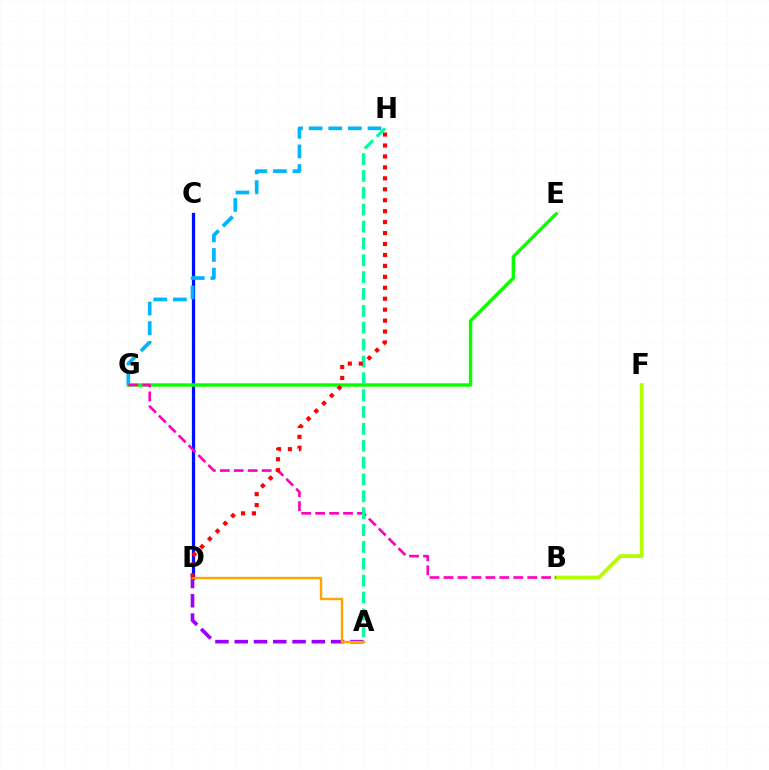{('C', 'D'): [{'color': '#0010ff', 'line_style': 'solid', 'thickness': 2.34}], ('G', 'H'): [{'color': '#00b5ff', 'line_style': 'dashed', 'thickness': 2.67}], ('B', 'F'): [{'color': '#b3ff00', 'line_style': 'solid', 'thickness': 2.73}], ('E', 'G'): [{'color': '#08ff00', 'line_style': 'solid', 'thickness': 2.45}], ('A', 'D'): [{'color': '#9b00ff', 'line_style': 'dashed', 'thickness': 2.62}, {'color': '#ffa500', 'line_style': 'solid', 'thickness': 1.73}], ('B', 'G'): [{'color': '#ff00bd', 'line_style': 'dashed', 'thickness': 1.9}], ('A', 'H'): [{'color': '#00ff9d', 'line_style': 'dashed', 'thickness': 2.29}], ('D', 'H'): [{'color': '#ff0000', 'line_style': 'dotted', 'thickness': 2.97}]}